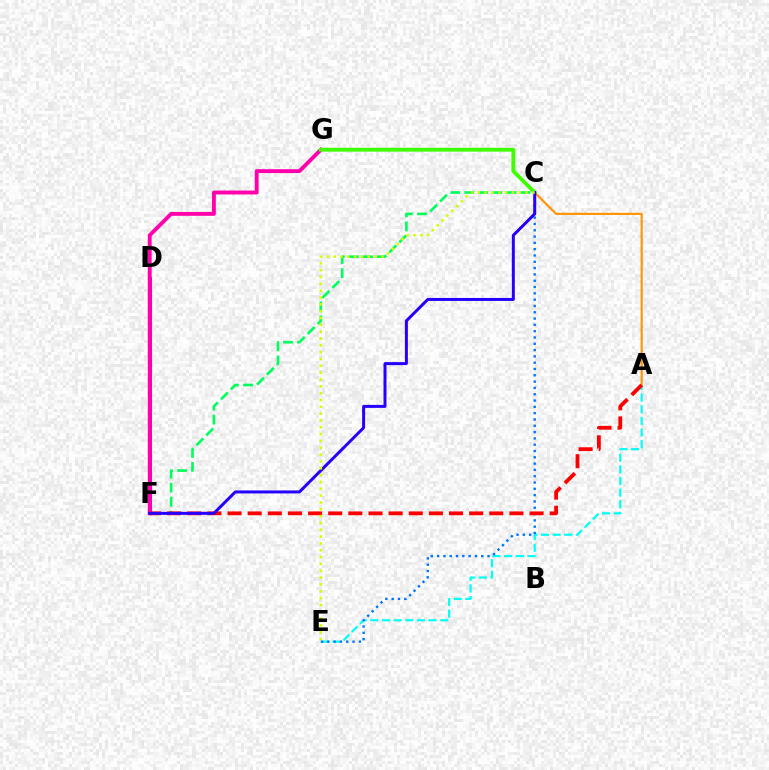{('D', 'F'): [{'color': '#b900ff', 'line_style': 'solid', 'thickness': 2.07}], ('A', 'C'): [{'color': '#ff9400', 'line_style': 'solid', 'thickness': 1.55}], ('C', 'F'): [{'color': '#00ff5c', 'line_style': 'dashed', 'thickness': 1.91}, {'color': '#2500ff', 'line_style': 'solid', 'thickness': 2.15}], ('A', 'E'): [{'color': '#00fff6', 'line_style': 'dashed', 'thickness': 1.58}], ('F', 'G'): [{'color': '#ff00ac', 'line_style': 'solid', 'thickness': 2.78}], ('C', 'G'): [{'color': '#3dff00', 'line_style': 'solid', 'thickness': 2.74}], ('C', 'E'): [{'color': '#0074ff', 'line_style': 'dotted', 'thickness': 1.71}, {'color': '#d1ff00', 'line_style': 'dotted', 'thickness': 1.86}], ('A', 'F'): [{'color': '#ff0000', 'line_style': 'dashed', 'thickness': 2.74}]}